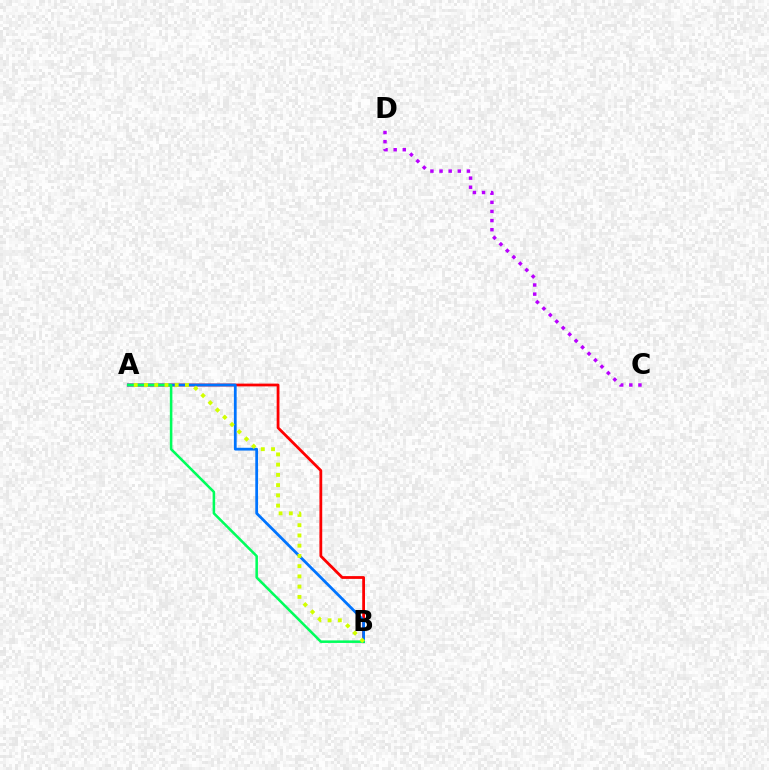{('A', 'B'): [{'color': '#ff0000', 'line_style': 'solid', 'thickness': 2.0}, {'color': '#0074ff', 'line_style': 'solid', 'thickness': 1.99}, {'color': '#00ff5c', 'line_style': 'solid', 'thickness': 1.83}, {'color': '#d1ff00', 'line_style': 'dotted', 'thickness': 2.78}], ('C', 'D'): [{'color': '#b900ff', 'line_style': 'dotted', 'thickness': 2.48}]}